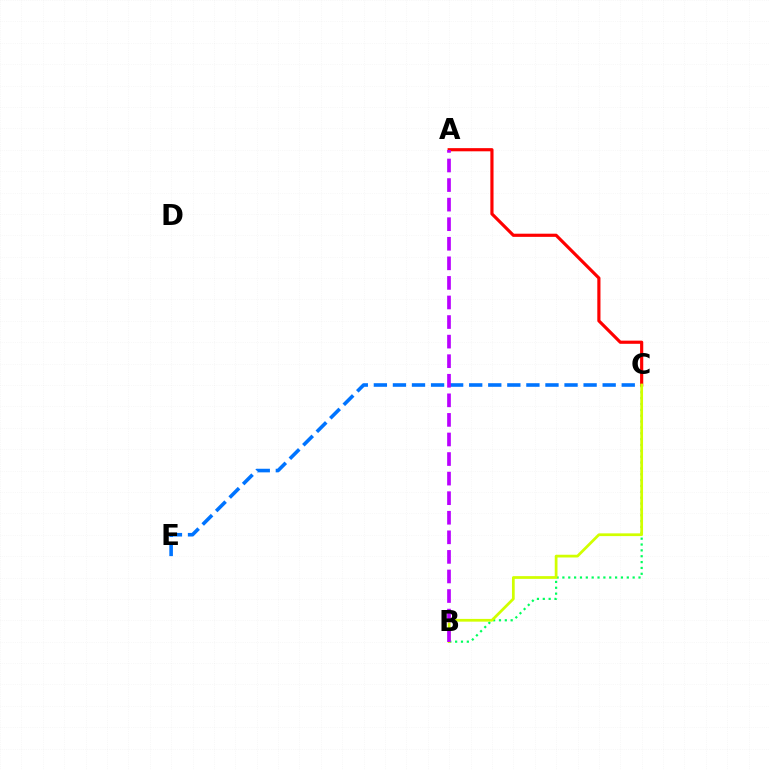{('C', 'E'): [{'color': '#0074ff', 'line_style': 'dashed', 'thickness': 2.59}], ('B', 'C'): [{'color': '#00ff5c', 'line_style': 'dotted', 'thickness': 1.59}, {'color': '#d1ff00', 'line_style': 'solid', 'thickness': 1.97}], ('A', 'C'): [{'color': '#ff0000', 'line_style': 'solid', 'thickness': 2.28}], ('A', 'B'): [{'color': '#b900ff', 'line_style': 'dashed', 'thickness': 2.66}]}